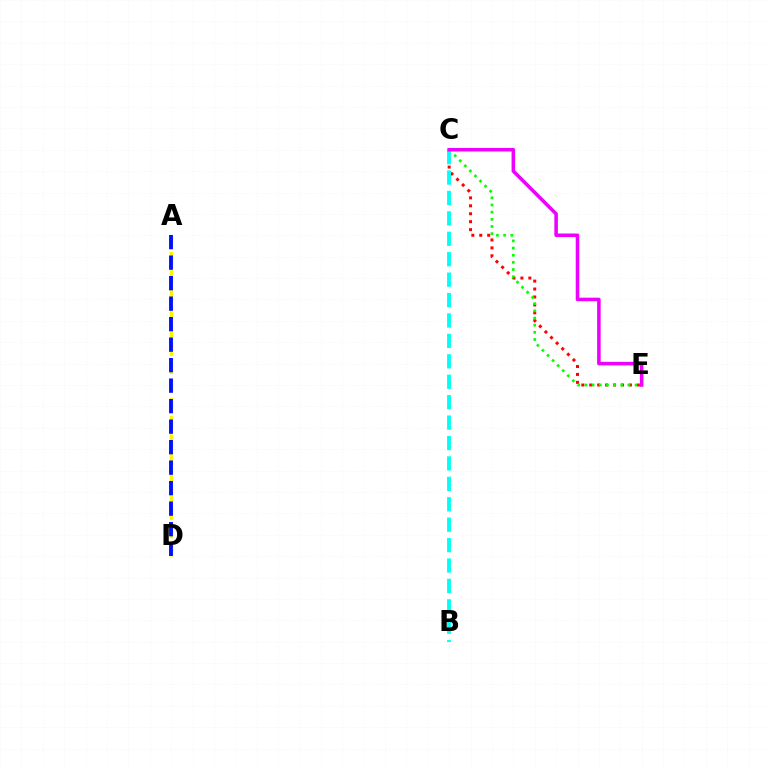{('A', 'D'): [{'color': '#fcf500', 'line_style': 'dashed', 'thickness': 2.48}, {'color': '#0010ff', 'line_style': 'dashed', 'thickness': 2.78}], ('C', 'E'): [{'color': '#ff0000', 'line_style': 'dotted', 'thickness': 2.16}, {'color': '#08ff00', 'line_style': 'dotted', 'thickness': 1.95}, {'color': '#ee00ff', 'line_style': 'solid', 'thickness': 2.55}], ('B', 'C'): [{'color': '#00fff6', 'line_style': 'dashed', 'thickness': 2.77}]}